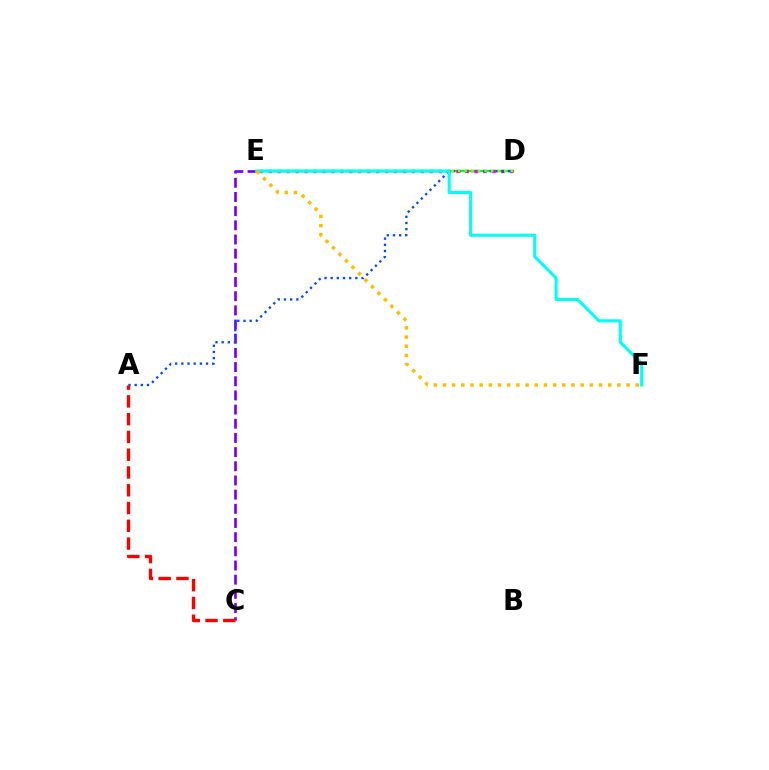{('D', 'E'): [{'color': '#00ff39', 'line_style': 'solid', 'thickness': 1.68}, {'color': '#ff00cf', 'line_style': 'dotted', 'thickness': 2.43}, {'color': '#84ff00', 'line_style': 'dotted', 'thickness': 1.79}], ('C', 'E'): [{'color': '#7200ff', 'line_style': 'dashed', 'thickness': 1.93}], ('A', 'D'): [{'color': '#004bff', 'line_style': 'dotted', 'thickness': 1.68}], ('A', 'C'): [{'color': '#ff0000', 'line_style': 'dashed', 'thickness': 2.41}], ('E', 'F'): [{'color': '#00fff6', 'line_style': 'solid', 'thickness': 2.2}, {'color': '#ffbd00', 'line_style': 'dotted', 'thickness': 2.49}]}